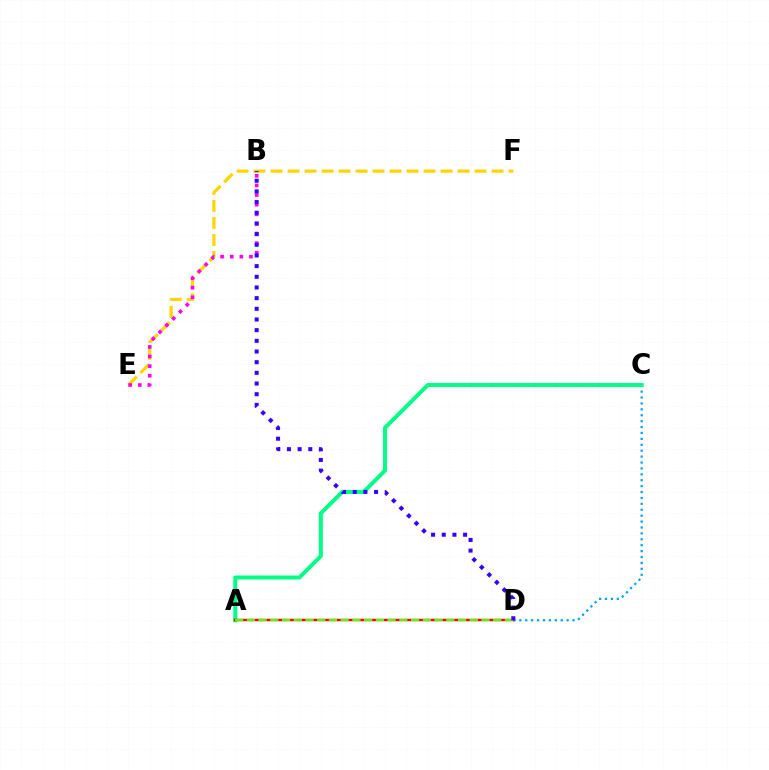{('E', 'F'): [{'color': '#ffd500', 'line_style': 'dashed', 'thickness': 2.31}], ('C', 'D'): [{'color': '#009eff', 'line_style': 'dotted', 'thickness': 1.61}], ('B', 'E'): [{'color': '#ff00ed', 'line_style': 'dotted', 'thickness': 2.61}], ('A', 'C'): [{'color': '#00ff86', 'line_style': 'solid', 'thickness': 2.88}], ('A', 'D'): [{'color': '#ff0000', 'line_style': 'solid', 'thickness': 1.76}, {'color': '#4fff00', 'line_style': 'dashed', 'thickness': 1.59}], ('B', 'D'): [{'color': '#3700ff', 'line_style': 'dotted', 'thickness': 2.9}]}